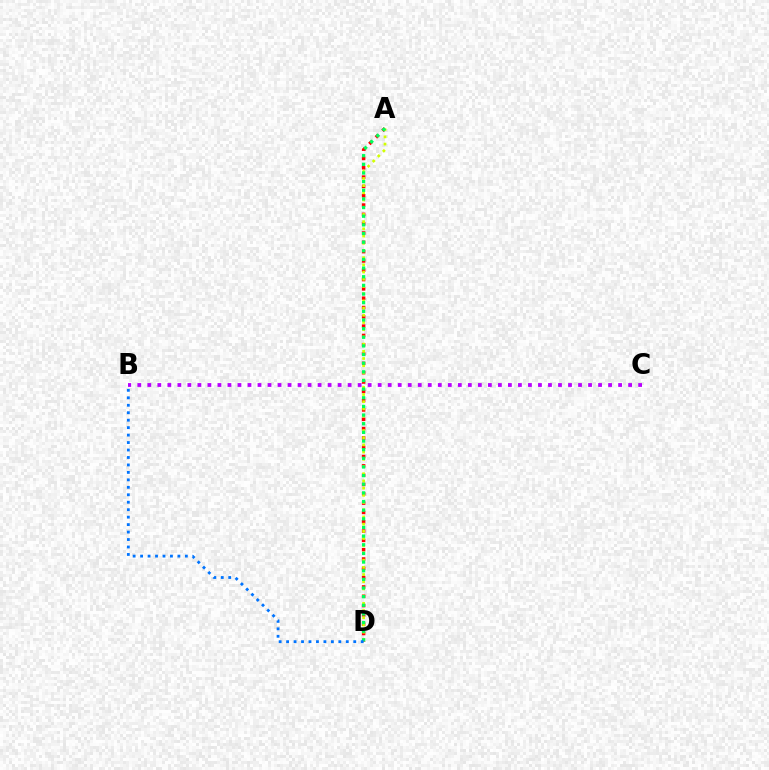{('B', 'C'): [{'color': '#b900ff', 'line_style': 'dotted', 'thickness': 2.72}], ('A', 'D'): [{'color': '#ff0000', 'line_style': 'dotted', 'thickness': 2.53}, {'color': '#d1ff00', 'line_style': 'dotted', 'thickness': 1.96}, {'color': '#00ff5c', 'line_style': 'dotted', 'thickness': 2.35}], ('B', 'D'): [{'color': '#0074ff', 'line_style': 'dotted', 'thickness': 2.03}]}